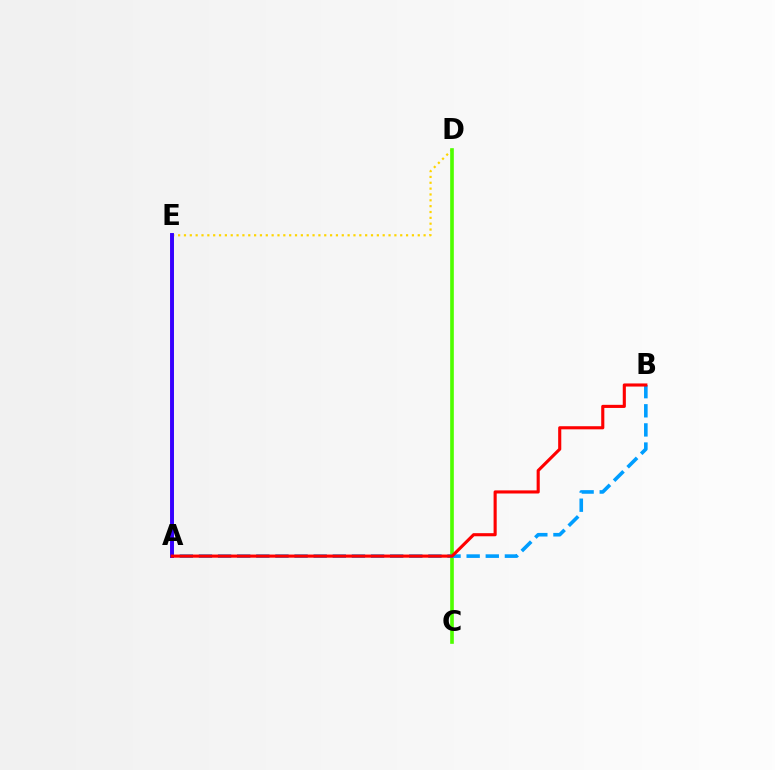{('D', 'E'): [{'color': '#ffd500', 'line_style': 'dotted', 'thickness': 1.59}], ('C', 'D'): [{'color': '#4fff00', 'line_style': 'solid', 'thickness': 2.63}], ('A', 'E'): [{'color': '#00ff86', 'line_style': 'solid', 'thickness': 2.12}, {'color': '#ff00ed', 'line_style': 'dashed', 'thickness': 1.68}, {'color': '#3700ff', 'line_style': 'solid', 'thickness': 2.82}], ('A', 'B'): [{'color': '#009eff', 'line_style': 'dashed', 'thickness': 2.6}, {'color': '#ff0000', 'line_style': 'solid', 'thickness': 2.24}]}